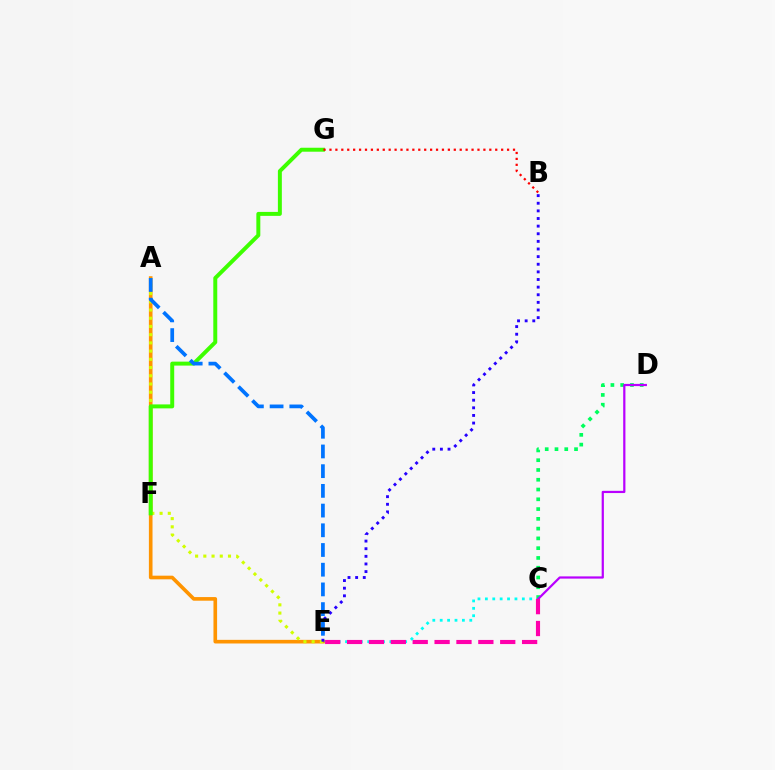{('C', 'E'): [{'color': '#00fff6', 'line_style': 'dotted', 'thickness': 2.01}, {'color': '#ff00ac', 'line_style': 'dashed', 'thickness': 2.97}], ('A', 'E'): [{'color': '#ff9400', 'line_style': 'solid', 'thickness': 2.61}, {'color': '#d1ff00', 'line_style': 'dotted', 'thickness': 2.23}, {'color': '#0074ff', 'line_style': 'dashed', 'thickness': 2.68}], ('F', 'G'): [{'color': '#3dff00', 'line_style': 'solid', 'thickness': 2.85}], ('C', 'D'): [{'color': '#00ff5c', 'line_style': 'dotted', 'thickness': 2.66}, {'color': '#b900ff', 'line_style': 'solid', 'thickness': 1.6}], ('B', 'E'): [{'color': '#2500ff', 'line_style': 'dotted', 'thickness': 2.07}], ('B', 'G'): [{'color': '#ff0000', 'line_style': 'dotted', 'thickness': 1.61}]}